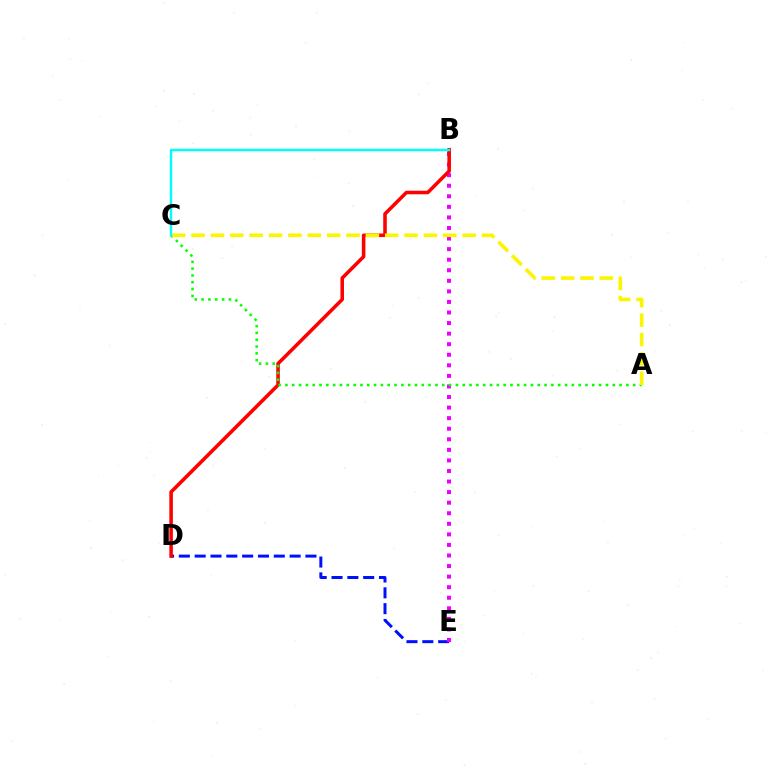{('D', 'E'): [{'color': '#0010ff', 'line_style': 'dashed', 'thickness': 2.15}], ('B', 'E'): [{'color': '#ee00ff', 'line_style': 'dotted', 'thickness': 2.87}], ('B', 'D'): [{'color': '#ff0000', 'line_style': 'solid', 'thickness': 2.55}], ('A', 'C'): [{'color': '#08ff00', 'line_style': 'dotted', 'thickness': 1.85}, {'color': '#fcf500', 'line_style': 'dashed', 'thickness': 2.63}], ('B', 'C'): [{'color': '#00fff6', 'line_style': 'solid', 'thickness': 1.78}]}